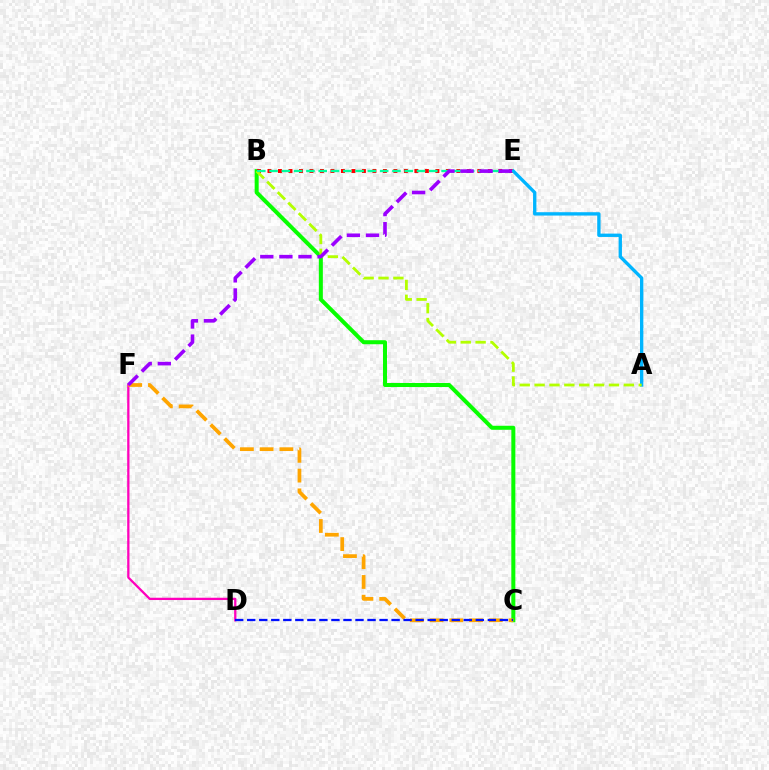{('B', 'C'): [{'color': '#08ff00', 'line_style': 'solid', 'thickness': 2.9}], ('D', 'F'): [{'color': '#ff00bd', 'line_style': 'solid', 'thickness': 1.64}], ('C', 'F'): [{'color': '#ffa500', 'line_style': 'dashed', 'thickness': 2.68}], ('B', 'E'): [{'color': '#ff0000', 'line_style': 'dotted', 'thickness': 2.85}, {'color': '#00ff9d', 'line_style': 'dashed', 'thickness': 1.67}], ('A', 'E'): [{'color': '#00b5ff', 'line_style': 'solid', 'thickness': 2.41}], ('C', 'D'): [{'color': '#0010ff', 'line_style': 'dashed', 'thickness': 1.63}], ('A', 'B'): [{'color': '#b3ff00', 'line_style': 'dashed', 'thickness': 2.02}], ('E', 'F'): [{'color': '#9b00ff', 'line_style': 'dashed', 'thickness': 2.59}]}